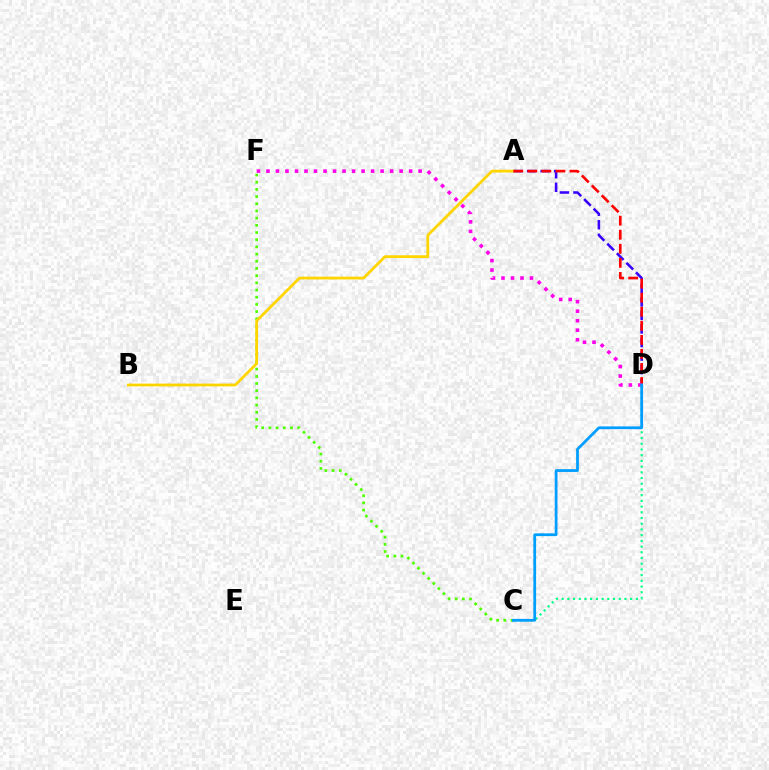{('C', 'F'): [{'color': '#4fff00', 'line_style': 'dotted', 'thickness': 1.95}], ('A', 'D'): [{'color': '#3700ff', 'line_style': 'dashed', 'thickness': 1.84}, {'color': '#ff0000', 'line_style': 'dashed', 'thickness': 1.91}], ('A', 'B'): [{'color': '#ffd500', 'line_style': 'solid', 'thickness': 2.01}], ('D', 'F'): [{'color': '#ff00ed', 'line_style': 'dotted', 'thickness': 2.58}], ('C', 'D'): [{'color': '#00ff86', 'line_style': 'dotted', 'thickness': 1.55}, {'color': '#009eff', 'line_style': 'solid', 'thickness': 2.0}]}